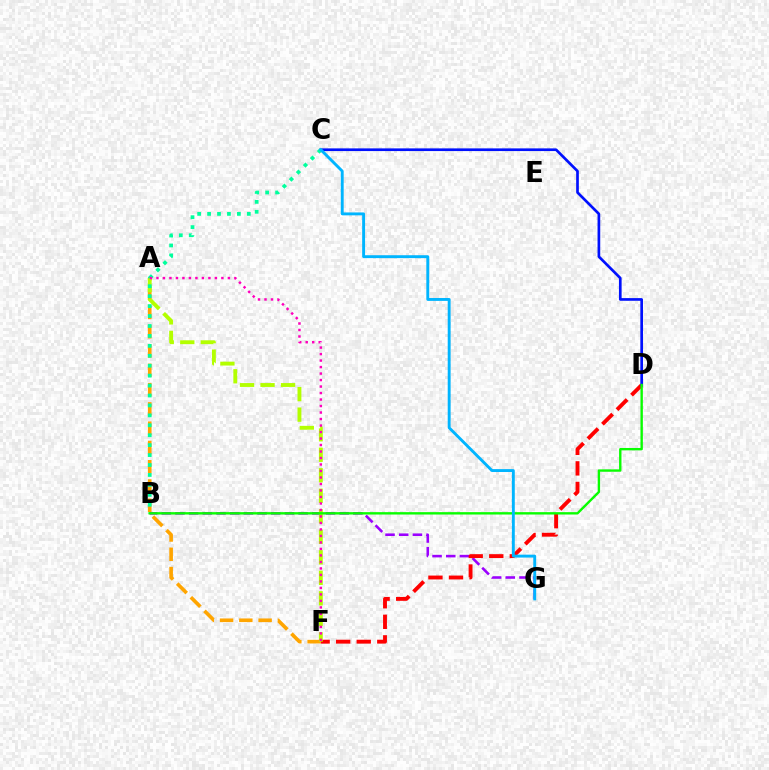{('A', 'F'): [{'color': '#ffa500', 'line_style': 'dashed', 'thickness': 2.62}, {'color': '#b3ff00', 'line_style': 'dashed', 'thickness': 2.79}, {'color': '#ff00bd', 'line_style': 'dotted', 'thickness': 1.76}], ('B', 'G'): [{'color': '#9b00ff', 'line_style': 'dashed', 'thickness': 1.86}], ('D', 'F'): [{'color': '#ff0000', 'line_style': 'dashed', 'thickness': 2.79}], ('C', 'D'): [{'color': '#0010ff', 'line_style': 'solid', 'thickness': 1.93}], ('B', 'C'): [{'color': '#00ff9d', 'line_style': 'dotted', 'thickness': 2.7}], ('B', 'D'): [{'color': '#08ff00', 'line_style': 'solid', 'thickness': 1.71}], ('C', 'G'): [{'color': '#00b5ff', 'line_style': 'solid', 'thickness': 2.09}]}